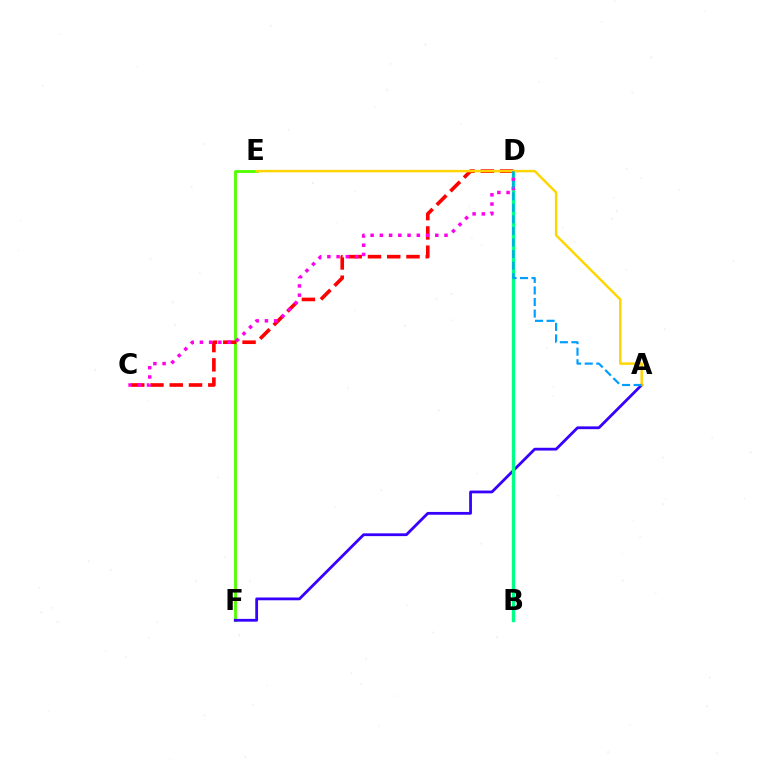{('E', 'F'): [{'color': '#4fff00', 'line_style': 'solid', 'thickness': 2.04}], ('A', 'F'): [{'color': '#3700ff', 'line_style': 'solid', 'thickness': 2.01}], ('C', 'D'): [{'color': '#ff0000', 'line_style': 'dashed', 'thickness': 2.62}, {'color': '#ff00ed', 'line_style': 'dotted', 'thickness': 2.51}], ('B', 'D'): [{'color': '#00ff86', 'line_style': 'solid', 'thickness': 2.42}], ('A', 'E'): [{'color': '#ffd500', 'line_style': 'solid', 'thickness': 1.75}], ('A', 'D'): [{'color': '#009eff', 'line_style': 'dashed', 'thickness': 1.57}]}